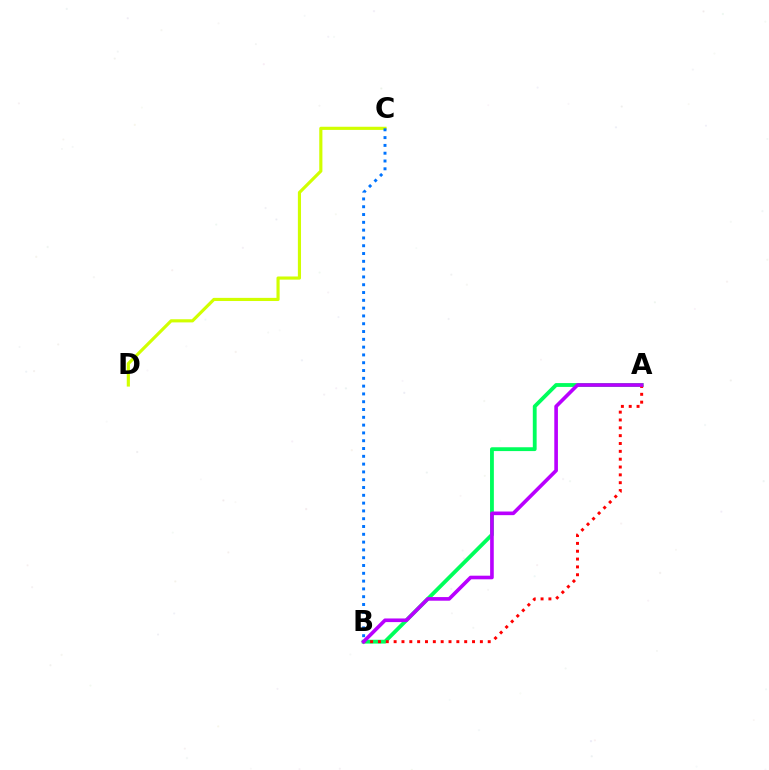{('C', 'D'): [{'color': '#d1ff00', 'line_style': 'solid', 'thickness': 2.27}], ('A', 'B'): [{'color': '#00ff5c', 'line_style': 'solid', 'thickness': 2.76}, {'color': '#ff0000', 'line_style': 'dotted', 'thickness': 2.13}, {'color': '#b900ff', 'line_style': 'solid', 'thickness': 2.61}], ('B', 'C'): [{'color': '#0074ff', 'line_style': 'dotted', 'thickness': 2.12}]}